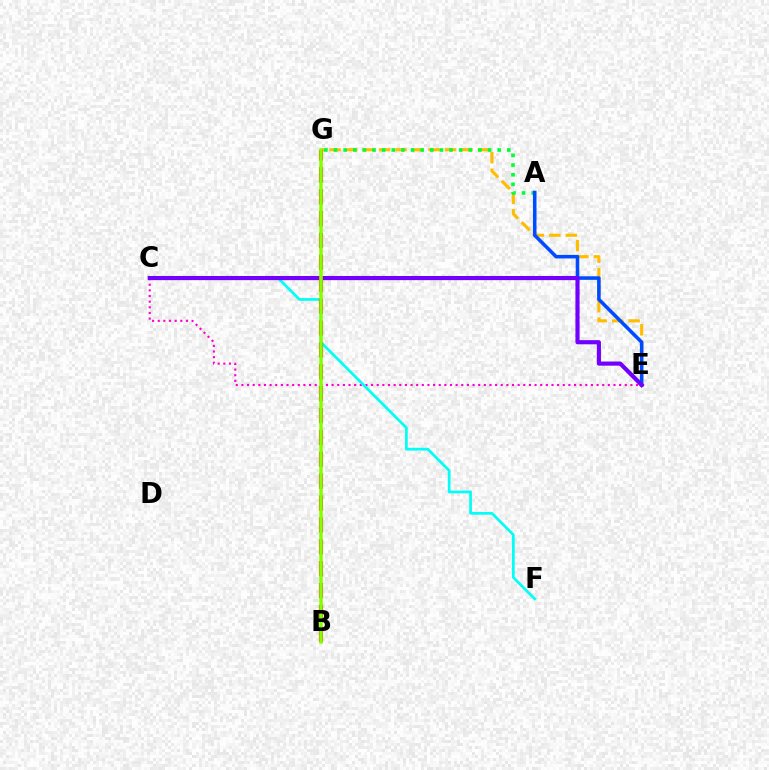{('C', 'E'): [{'color': '#ff00cf', 'line_style': 'dotted', 'thickness': 1.53}, {'color': '#7200ff', 'line_style': 'solid', 'thickness': 2.98}], ('C', 'F'): [{'color': '#00fff6', 'line_style': 'solid', 'thickness': 1.96}], ('E', 'G'): [{'color': '#ffbd00', 'line_style': 'dashed', 'thickness': 2.24}], ('A', 'G'): [{'color': '#00ff39', 'line_style': 'dotted', 'thickness': 2.62}], ('A', 'E'): [{'color': '#004bff', 'line_style': 'solid', 'thickness': 2.56}], ('B', 'G'): [{'color': '#ff0000', 'line_style': 'dashed', 'thickness': 2.97}, {'color': '#84ff00', 'line_style': 'solid', 'thickness': 2.53}]}